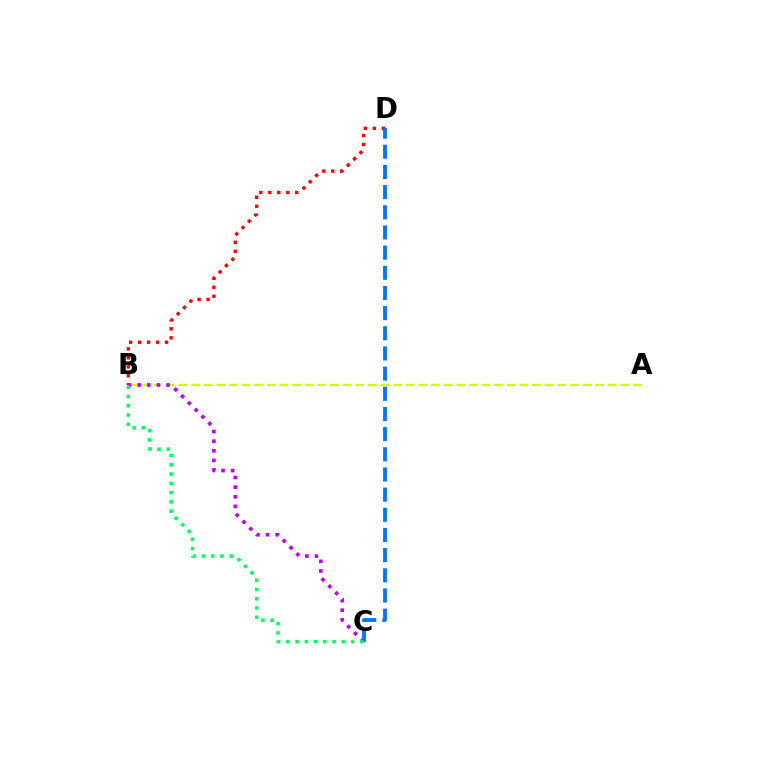{('A', 'B'): [{'color': '#d1ff00', 'line_style': 'dashed', 'thickness': 1.72}], ('B', 'D'): [{'color': '#ff0000', 'line_style': 'dotted', 'thickness': 2.44}], ('B', 'C'): [{'color': '#b900ff', 'line_style': 'dotted', 'thickness': 2.61}, {'color': '#00ff5c', 'line_style': 'dotted', 'thickness': 2.52}], ('C', 'D'): [{'color': '#0074ff', 'line_style': 'dashed', 'thickness': 2.74}]}